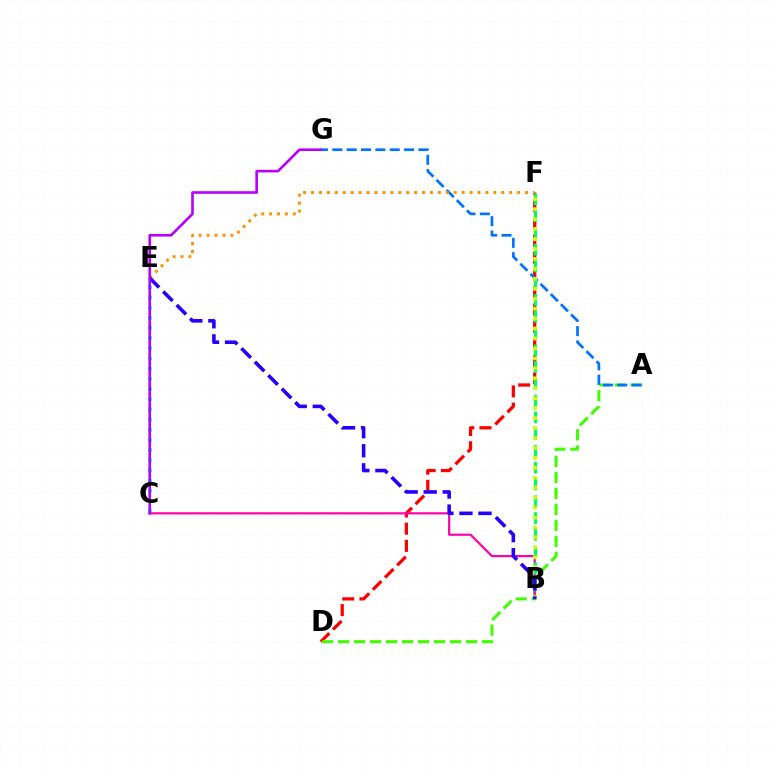{('D', 'F'): [{'color': '#ff0000', 'line_style': 'dashed', 'thickness': 2.34}], ('A', 'D'): [{'color': '#3dff00', 'line_style': 'dashed', 'thickness': 2.17}], ('A', 'G'): [{'color': '#0074ff', 'line_style': 'dashed', 'thickness': 1.95}], ('C', 'E'): [{'color': '#00fff6', 'line_style': 'dotted', 'thickness': 2.76}], ('E', 'F'): [{'color': '#ff9400', 'line_style': 'dotted', 'thickness': 2.15}], ('B', 'C'): [{'color': '#ff00ac', 'line_style': 'solid', 'thickness': 1.58}], ('B', 'F'): [{'color': '#00ff5c', 'line_style': 'dashed', 'thickness': 2.28}, {'color': '#d1ff00', 'line_style': 'dotted', 'thickness': 2.7}], ('B', 'E'): [{'color': '#2500ff', 'line_style': 'dashed', 'thickness': 2.59}], ('C', 'G'): [{'color': '#b900ff', 'line_style': 'solid', 'thickness': 1.89}]}